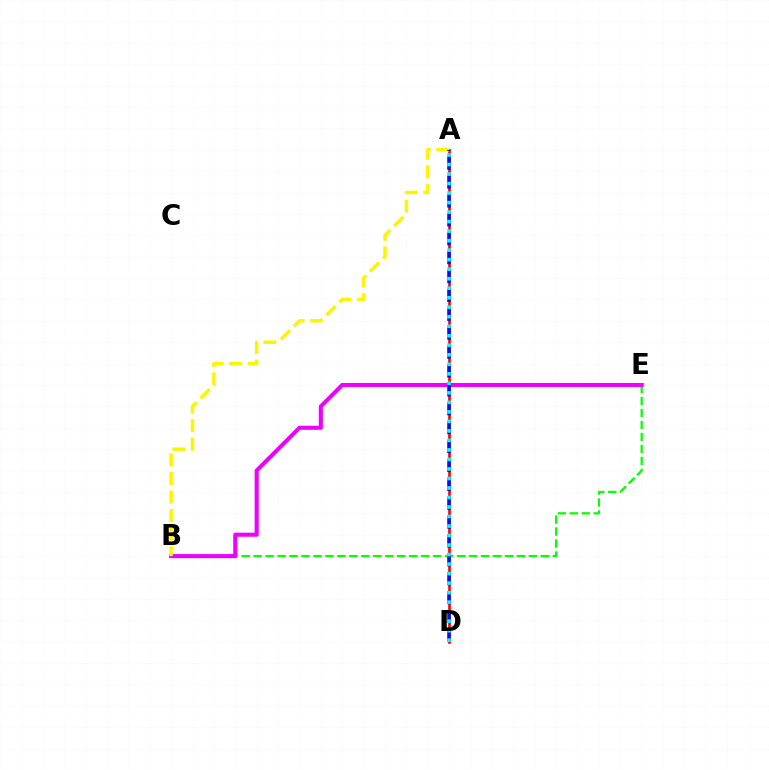{('B', 'E'): [{'color': '#08ff00', 'line_style': 'dashed', 'thickness': 1.63}, {'color': '#ee00ff', 'line_style': 'solid', 'thickness': 2.94}], ('A', 'D'): [{'color': '#ff0000', 'line_style': 'solid', 'thickness': 1.9}, {'color': '#0010ff', 'line_style': 'dashed', 'thickness': 2.57}, {'color': '#00fff6', 'line_style': 'dotted', 'thickness': 2.58}], ('A', 'B'): [{'color': '#fcf500', 'line_style': 'dashed', 'thickness': 2.52}]}